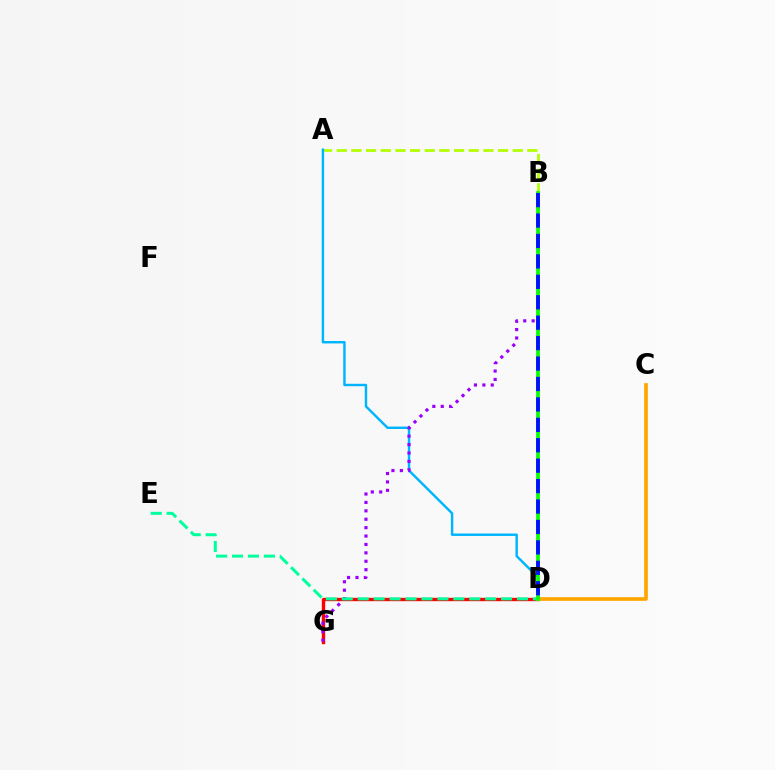{('D', 'G'): [{'color': '#ff0000', 'line_style': 'solid', 'thickness': 2.41}], ('A', 'B'): [{'color': '#b3ff00', 'line_style': 'dashed', 'thickness': 1.99}], ('A', 'D'): [{'color': '#00b5ff', 'line_style': 'solid', 'thickness': 1.75}], ('B', 'G'): [{'color': '#9b00ff', 'line_style': 'dotted', 'thickness': 2.28}], ('C', 'D'): [{'color': '#ffa500', 'line_style': 'solid', 'thickness': 2.66}], ('B', 'D'): [{'color': '#ff00bd', 'line_style': 'dashed', 'thickness': 1.54}, {'color': '#08ff00', 'line_style': 'solid', 'thickness': 2.68}, {'color': '#0010ff', 'line_style': 'dashed', 'thickness': 2.77}], ('D', 'E'): [{'color': '#00ff9d', 'line_style': 'dashed', 'thickness': 2.16}]}